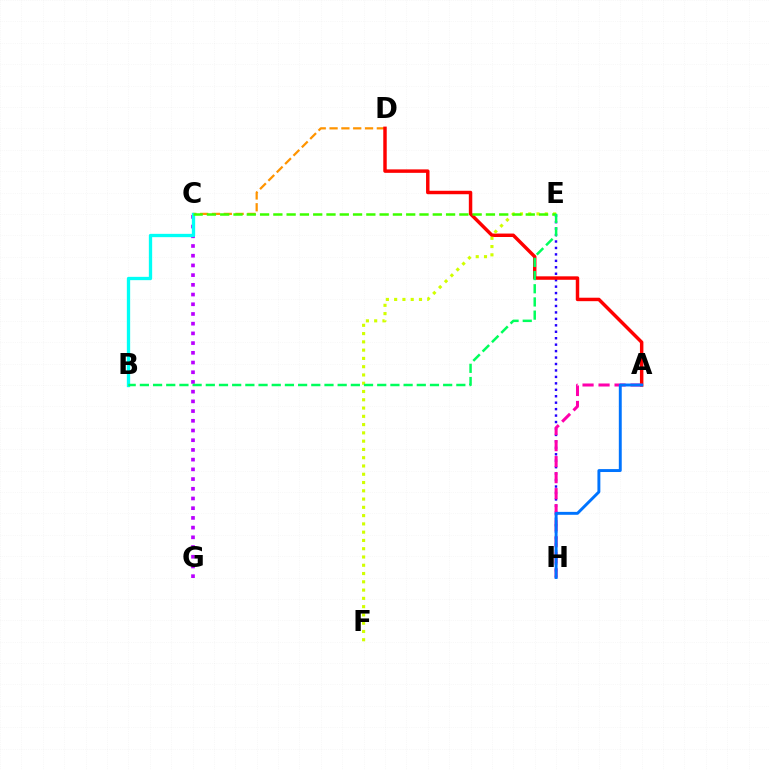{('C', 'D'): [{'color': '#ff9400', 'line_style': 'dashed', 'thickness': 1.61}], ('E', 'H'): [{'color': '#2500ff', 'line_style': 'dotted', 'thickness': 1.75}], ('A', 'D'): [{'color': '#ff0000', 'line_style': 'solid', 'thickness': 2.49}], ('C', 'G'): [{'color': '#b900ff', 'line_style': 'dotted', 'thickness': 2.64}], ('E', 'F'): [{'color': '#d1ff00', 'line_style': 'dotted', 'thickness': 2.25}], ('B', 'C'): [{'color': '#00fff6', 'line_style': 'solid', 'thickness': 2.38}], ('C', 'E'): [{'color': '#3dff00', 'line_style': 'dashed', 'thickness': 1.8}], ('A', 'H'): [{'color': '#ff00ac', 'line_style': 'dashed', 'thickness': 2.17}, {'color': '#0074ff', 'line_style': 'solid', 'thickness': 2.11}], ('B', 'E'): [{'color': '#00ff5c', 'line_style': 'dashed', 'thickness': 1.79}]}